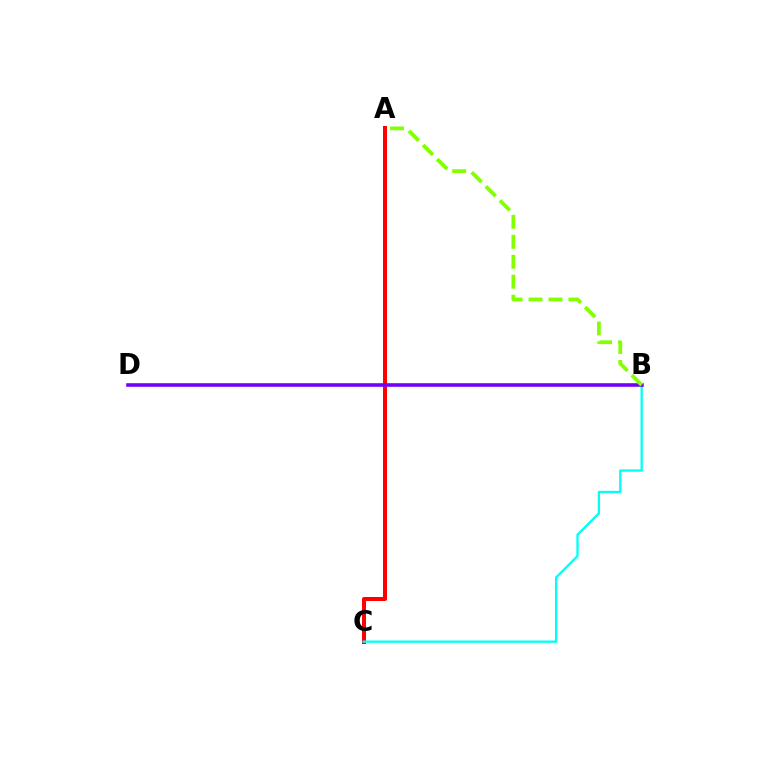{('A', 'C'): [{'color': '#ff0000', 'line_style': 'solid', 'thickness': 2.89}], ('B', 'C'): [{'color': '#00fff6', 'line_style': 'solid', 'thickness': 1.65}], ('B', 'D'): [{'color': '#7200ff', 'line_style': 'solid', 'thickness': 2.58}], ('A', 'B'): [{'color': '#84ff00', 'line_style': 'dashed', 'thickness': 2.71}]}